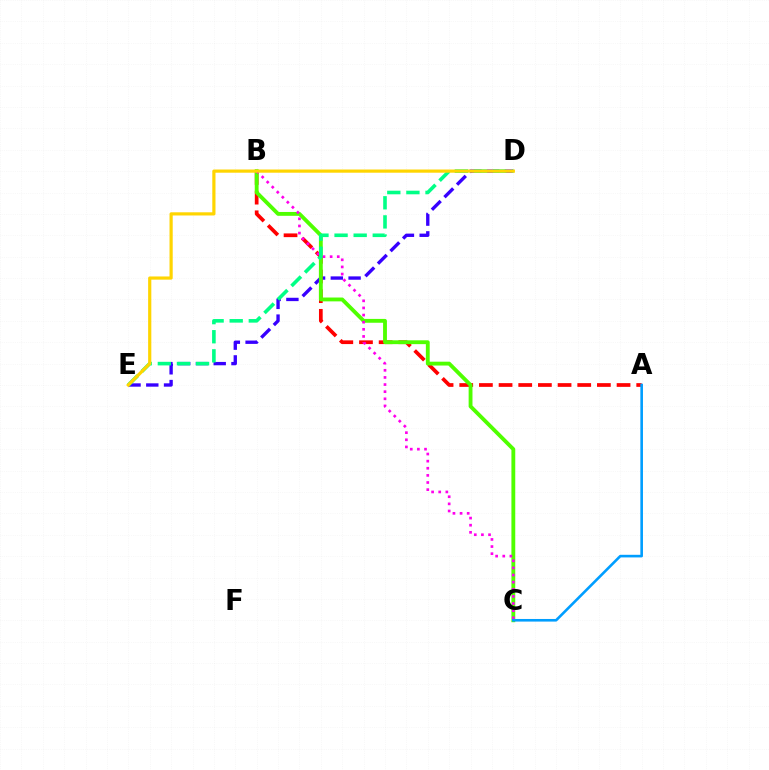{('D', 'E'): [{'color': '#3700ff', 'line_style': 'dashed', 'thickness': 2.41}, {'color': '#00ff86', 'line_style': 'dashed', 'thickness': 2.6}, {'color': '#ffd500', 'line_style': 'solid', 'thickness': 2.3}], ('A', 'B'): [{'color': '#ff0000', 'line_style': 'dashed', 'thickness': 2.67}], ('B', 'C'): [{'color': '#4fff00', 'line_style': 'solid', 'thickness': 2.77}, {'color': '#ff00ed', 'line_style': 'dotted', 'thickness': 1.94}], ('A', 'C'): [{'color': '#009eff', 'line_style': 'solid', 'thickness': 1.88}]}